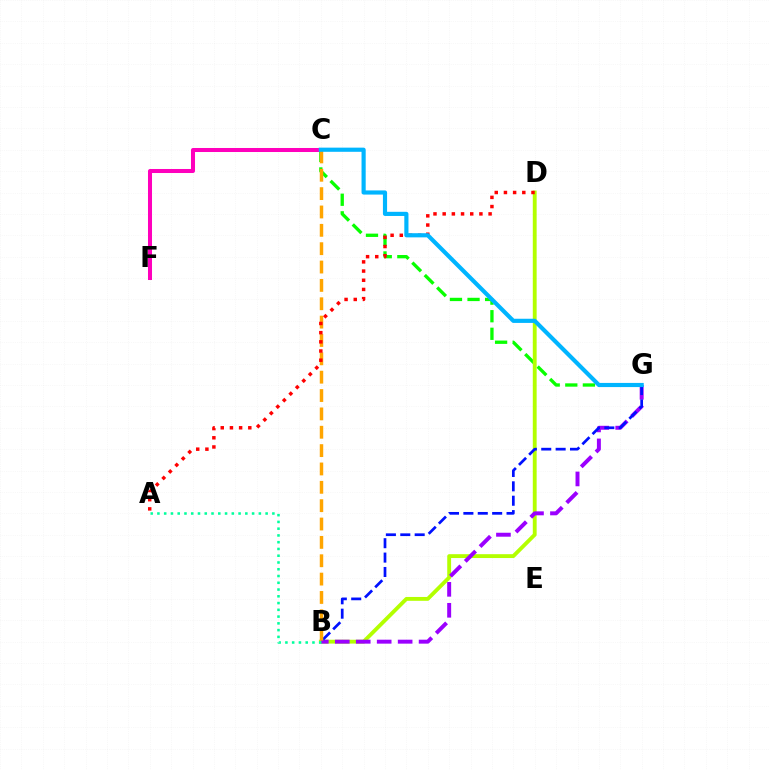{('C', 'G'): [{'color': '#08ff00', 'line_style': 'dashed', 'thickness': 2.39}, {'color': '#00b5ff', 'line_style': 'solid', 'thickness': 3.0}], ('C', 'F'): [{'color': '#ff00bd', 'line_style': 'solid', 'thickness': 2.9}], ('B', 'D'): [{'color': '#b3ff00', 'line_style': 'solid', 'thickness': 2.78}], ('B', 'G'): [{'color': '#9b00ff', 'line_style': 'dashed', 'thickness': 2.85}, {'color': '#0010ff', 'line_style': 'dashed', 'thickness': 1.95}], ('B', 'C'): [{'color': '#ffa500', 'line_style': 'dashed', 'thickness': 2.49}], ('A', 'D'): [{'color': '#ff0000', 'line_style': 'dotted', 'thickness': 2.5}], ('A', 'B'): [{'color': '#00ff9d', 'line_style': 'dotted', 'thickness': 1.84}]}